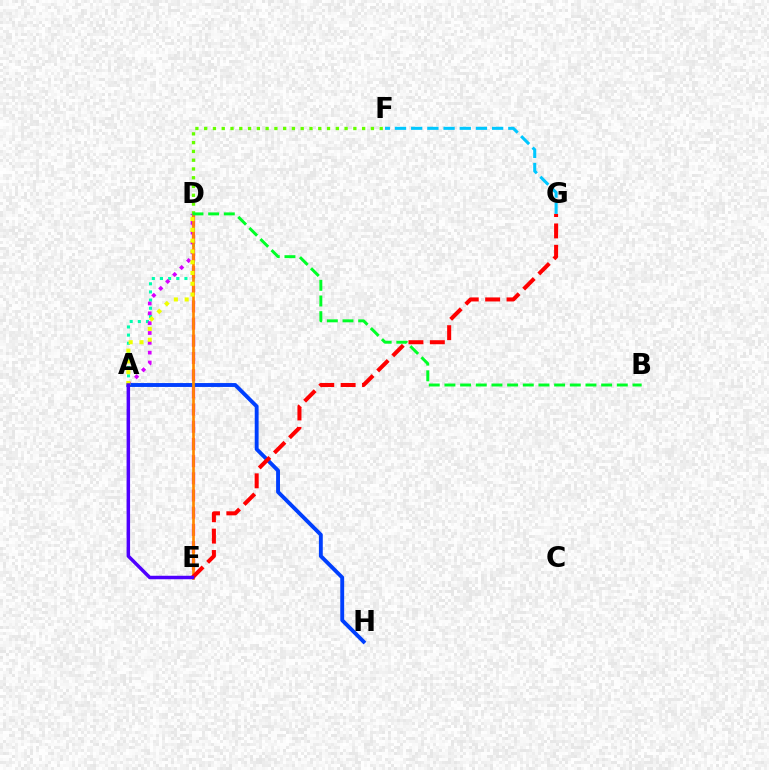{('A', 'D'): [{'color': '#00ffaf', 'line_style': 'dotted', 'thickness': 2.21}, {'color': '#d600ff', 'line_style': 'dotted', 'thickness': 2.67}, {'color': '#eeff00', 'line_style': 'dotted', 'thickness': 2.93}], ('D', 'E'): [{'color': '#ff00a0', 'line_style': 'dashed', 'thickness': 2.34}, {'color': '#ff8800', 'line_style': 'solid', 'thickness': 1.94}], ('A', 'H'): [{'color': '#003fff', 'line_style': 'solid', 'thickness': 2.79}], ('D', 'F'): [{'color': '#66ff00', 'line_style': 'dotted', 'thickness': 2.38}], ('E', 'G'): [{'color': '#ff0000', 'line_style': 'dashed', 'thickness': 2.91}], ('B', 'D'): [{'color': '#00ff27', 'line_style': 'dashed', 'thickness': 2.13}], ('A', 'E'): [{'color': '#4f00ff', 'line_style': 'solid', 'thickness': 2.51}], ('F', 'G'): [{'color': '#00c7ff', 'line_style': 'dashed', 'thickness': 2.2}]}